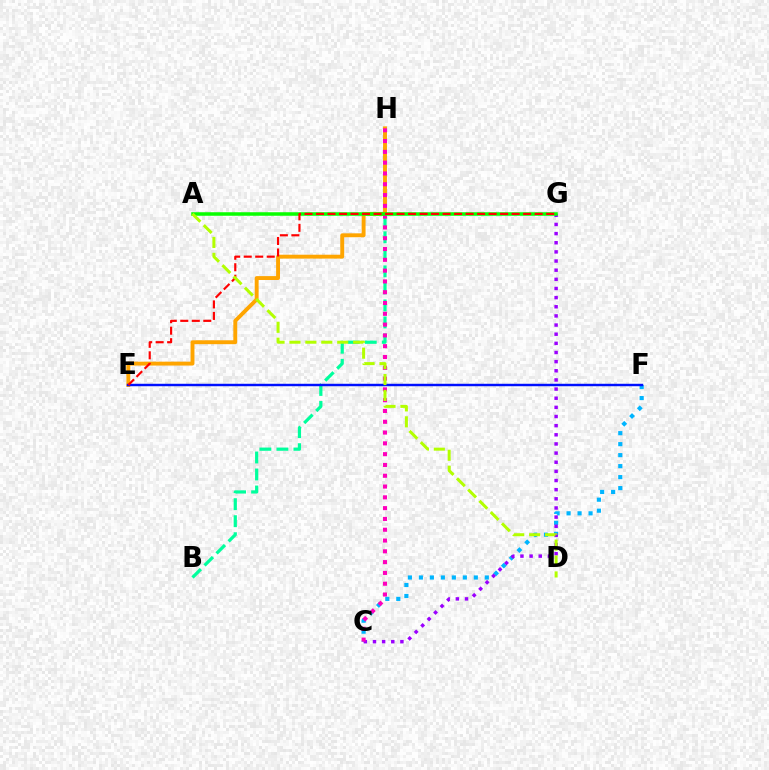{('C', 'F'): [{'color': '#00b5ff', 'line_style': 'dotted', 'thickness': 2.99}], ('B', 'H'): [{'color': '#00ff9d', 'line_style': 'dashed', 'thickness': 2.31}], ('E', 'H'): [{'color': '#ffa500', 'line_style': 'solid', 'thickness': 2.8}], ('C', 'G'): [{'color': '#9b00ff', 'line_style': 'dotted', 'thickness': 2.48}], ('E', 'F'): [{'color': '#0010ff', 'line_style': 'solid', 'thickness': 1.76}], ('C', 'H'): [{'color': '#ff00bd', 'line_style': 'dotted', 'thickness': 2.93}], ('A', 'G'): [{'color': '#08ff00', 'line_style': 'solid', 'thickness': 2.54}], ('E', 'G'): [{'color': '#ff0000', 'line_style': 'dashed', 'thickness': 1.56}], ('A', 'D'): [{'color': '#b3ff00', 'line_style': 'dashed', 'thickness': 2.16}]}